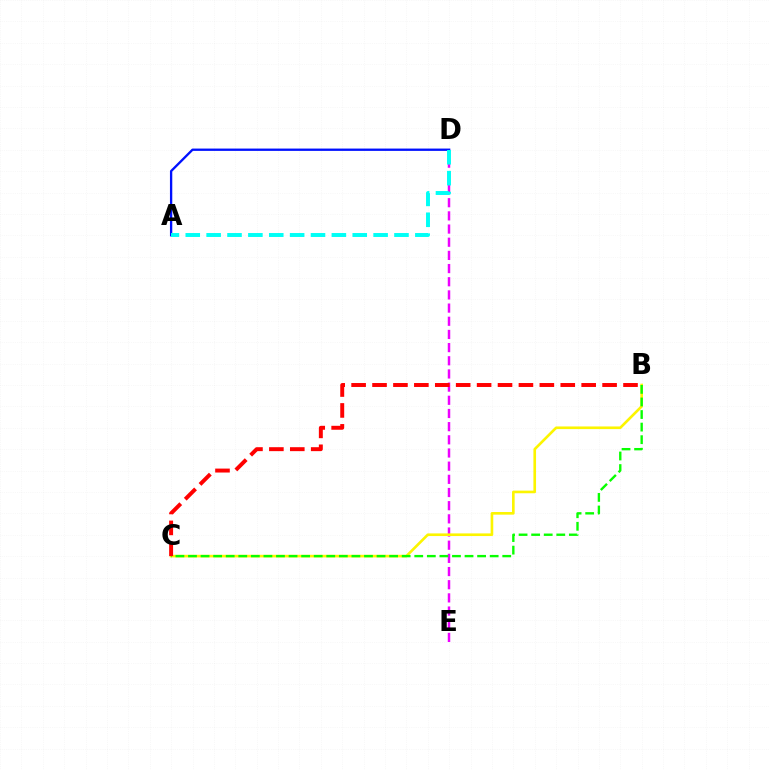{('D', 'E'): [{'color': '#ee00ff', 'line_style': 'dashed', 'thickness': 1.79}], ('B', 'C'): [{'color': '#fcf500', 'line_style': 'solid', 'thickness': 1.9}, {'color': '#08ff00', 'line_style': 'dashed', 'thickness': 1.71}, {'color': '#ff0000', 'line_style': 'dashed', 'thickness': 2.84}], ('A', 'D'): [{'color': '#0010ff', 'line_style': 'solid', 'thickness': 1.67}, {'color': '#00fff6', 'line_style': 'dashed', 'thickness': 2.84}]}